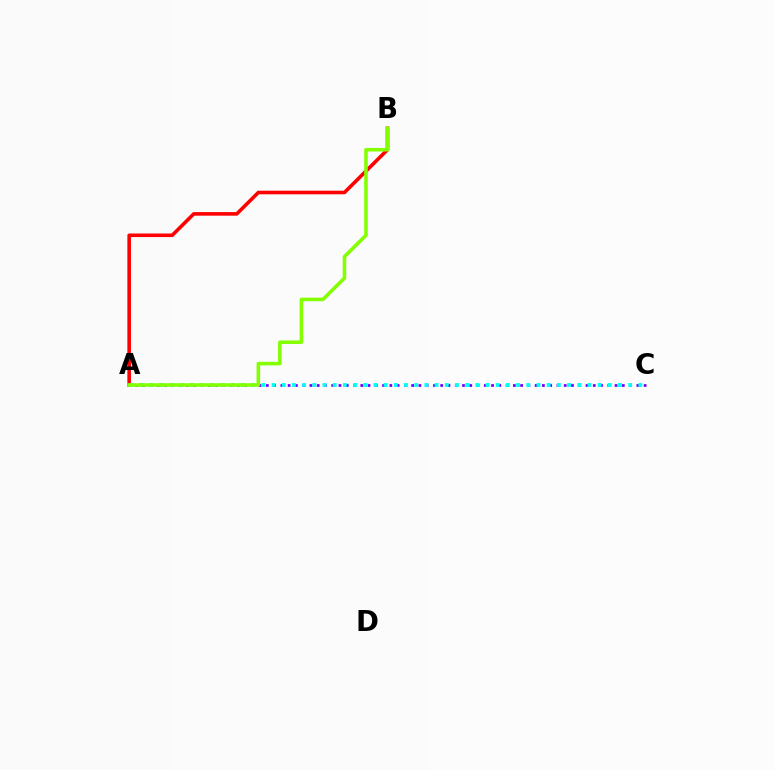{('A', 'C'): [{'color': '#7200ff', 'line_style': 'dotted', 'thickness': 1.97}, {'color': '#00fff6', 'line_style': 'dotted', 'thickness': 2.77}], ('A', 'B'): [{'color': '#ff0000', 'line_style': 'solid', 'thickness': 2.58}, {'color': '#84ff00', 'line_style': 'solid', 'thickness': 2.57}]}